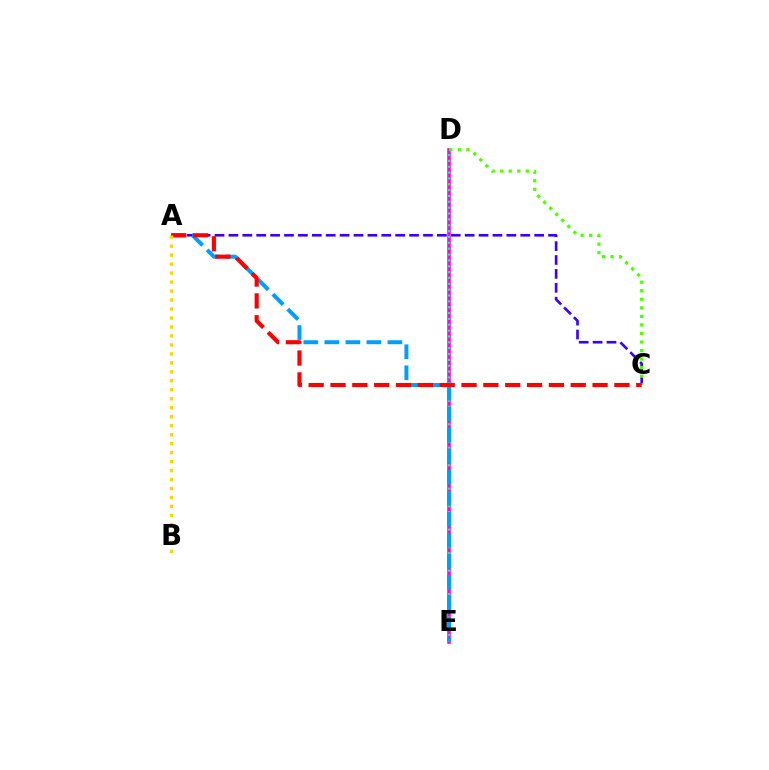{('A', 'C'): [{'color': '#3700ff', 'line_style': 'dashed', 'thickness': 1.89}, {'color': '#ff0000', 'line_style': 'dashed', 'thickness': 2.97}], ('D', 'E'): [{'color': '#ff00ed', 'line_style': 'solid', 'thickness': 2.57}, {'color': '#00ff86', 'line_style': 'dotted', 'thickness': 1.59}], ('C', 'D'): [{'color': '#4fff00', 'line_style': 'dotted', 'thickness': 2.32}], ('A', 'E'): [{'color': '#009eff', 'line_style': 'dashed', 'thickness': 2.86}], ('A', 'B'): [{'color': '#ffd500', 'line_style': 'dotted', 'thickness': 2.44}]}